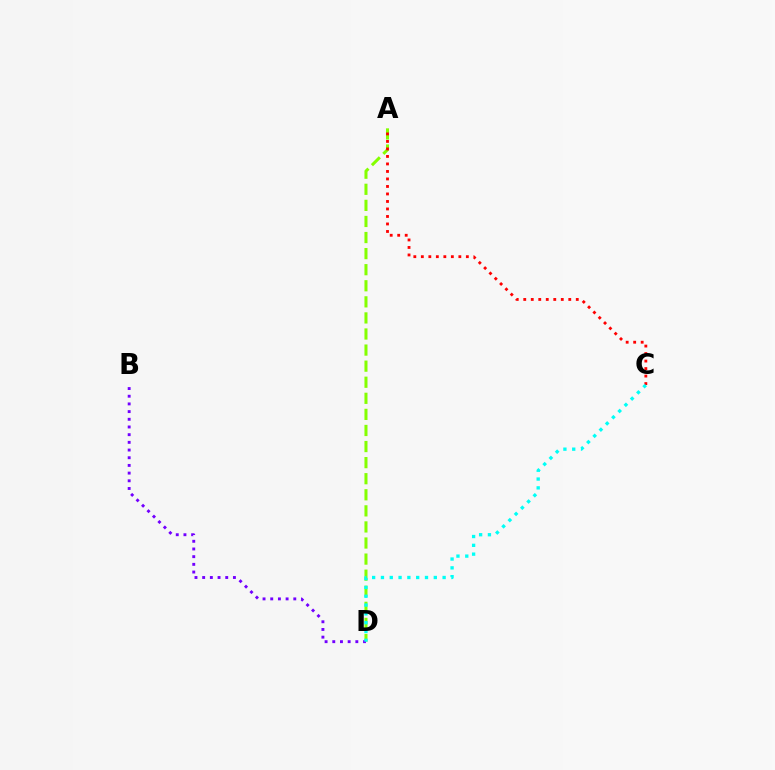{('A', 'D'): [{'color': '#84ff00', 'line_style': 'dashed', 'thickness': 2.18}], ('A', 'C'): [{'color': '#ff0000', 'line_style': 'dotted', 'thickness': 2.04}], ('B', 'D'): [{'color': '#7200ff', 'line_style': 'dotted', 'thickness': 2.09}], ('C', 'D'): [{'color': '#00fff6', 'line_style': 'dotted', 'thickness': 2.39}]}